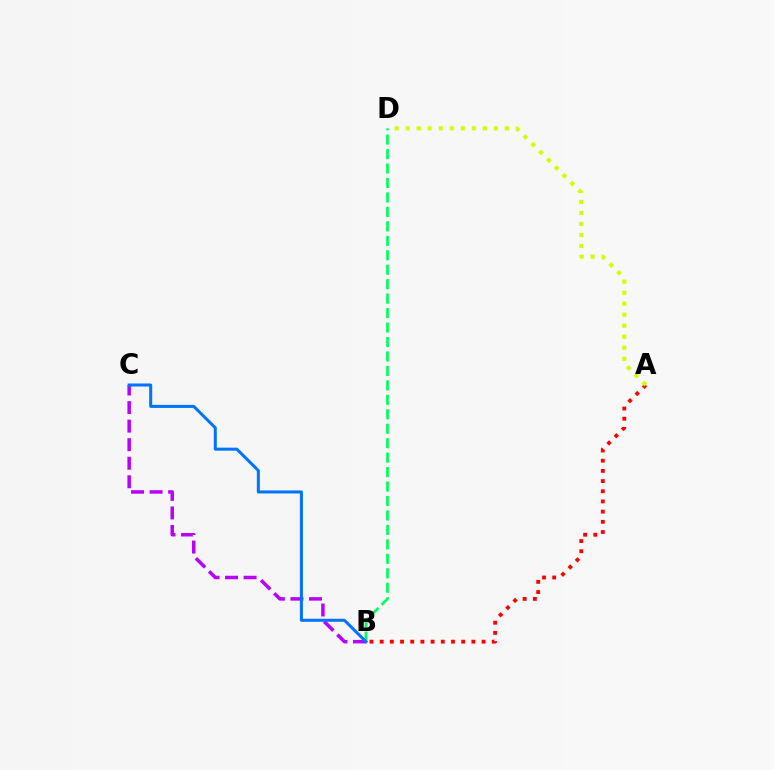{('A', 'B'): [{'color': '#ff0000', 'line_style': 'dotted', 'thickness': 2.77}], ('B', 'D'): [{'color': '#00ff5c', 'line_style': 'dashed', 'thickness': 1.96}], ('A', 'D'): [{'color': '#d1ff00', 'line_style': 'dotted', 'thickness': 2.99}], ('B', 'C'): [{'color': '#b900ff', 'line_style': 'dashed', 'thickness': 2.52}, {'color': '#0074ff', 'line_style': 'solid', 'thickness': 2.18}]}